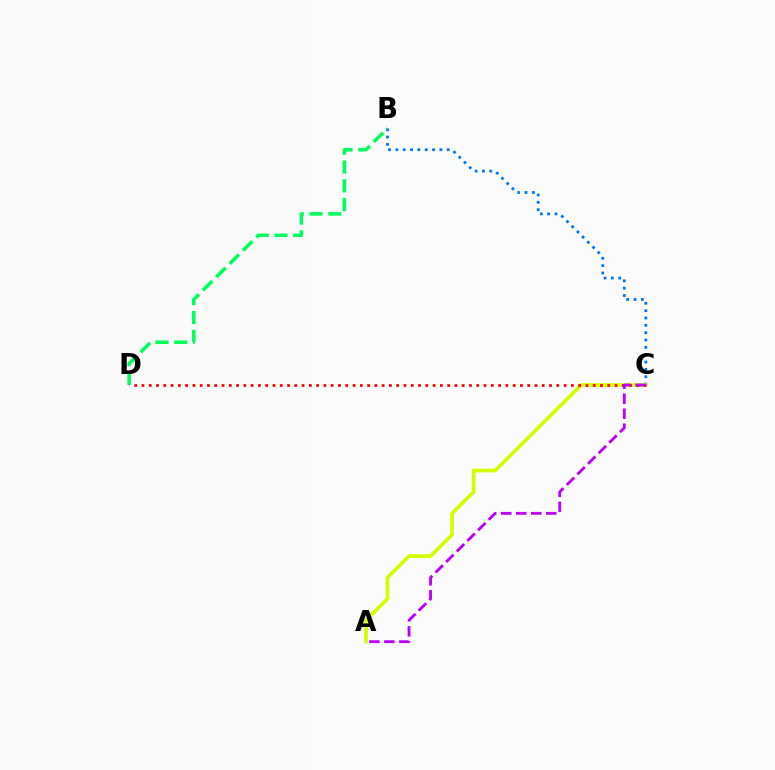{('B', 'C'): [{'color': '#0074ff', 'line_style': 'dotted', 'thickness': 1.99}], ('A', 'C'): [{'color': '#d1ff00', 'line_style': 'solid', 'thickness': 2.65}, {'color': '#b900ff', 'line_style': 'dashed', 'thickness': 2.04}], ('B', 'D'): [{'color': '#00ff5c', 'line_style': 'dashed', 'thickness': 2.56}], ('C', 'D'): [{'color': '#ff0000', 'line_style': 'dotted', 'thickness': 1.98}]}